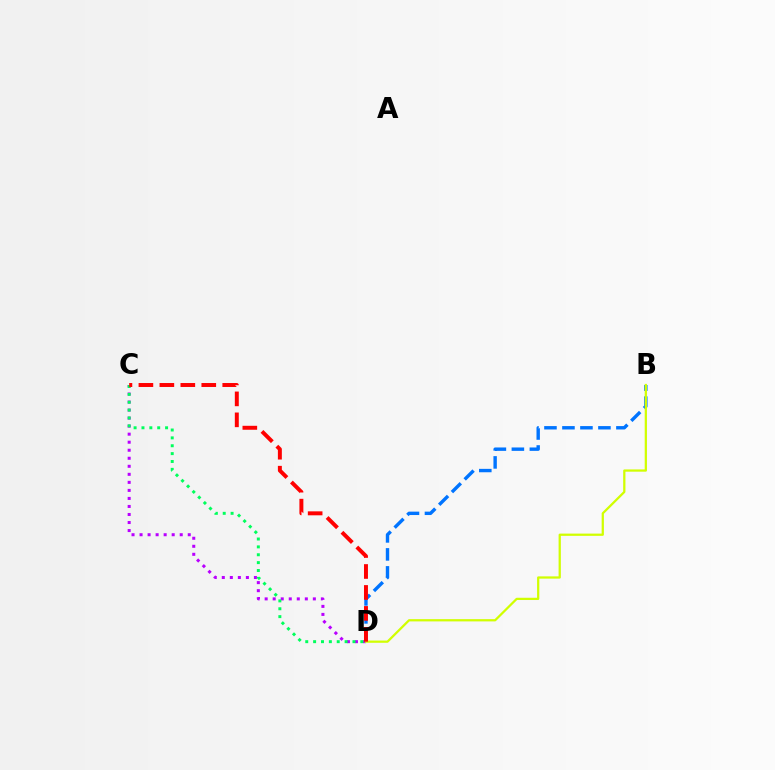{('C', 'D'): [{'color': '#b900ff', 'line_style': 'dotted', 'thickness': 2.18}, {'color': '#00ff5c', 'line_style': 'dotted', 'thickness': 2.14}, {'color': '#ff0000', 'line_style': 'dashed', 'thickness': 2.85}], ('B', 'D'): [{'color': '#0074ff', 'line_style': 'dashed', 'thickness': 2.44}, {'color': '#d1ff00', 'line_style': 'solid', 'thickness': 1.62}]}